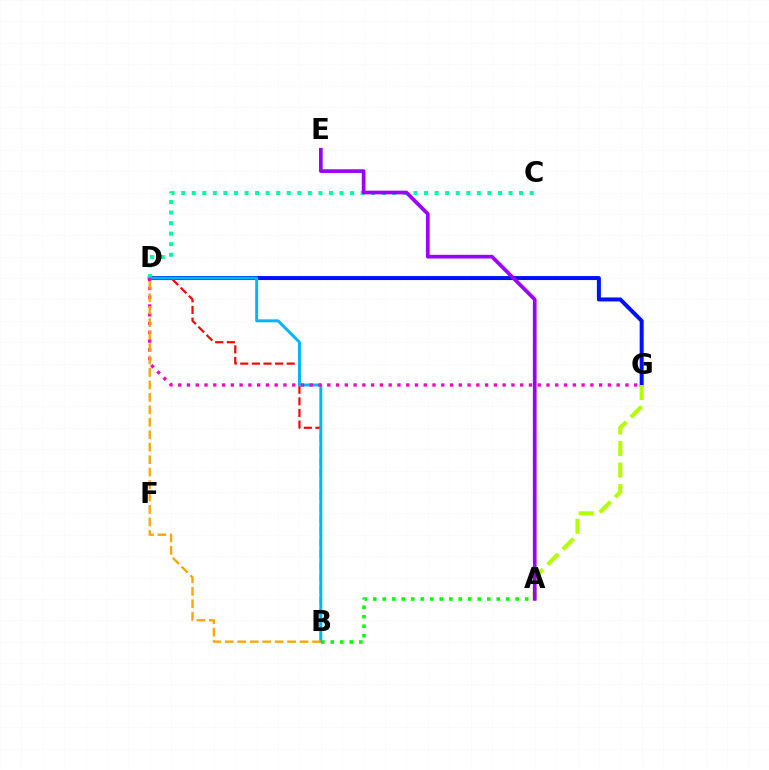{('D', 'G'): [{'color': '#0010ff', 'line_style': 'solid', 'thickness': 2.88}, {'color': '#ff00bd', 'line_style': 'dotted', 'thickness': 2.38}], ('A', 'G'): [{'color': '#b3ff00', 'line_style': 'dashed', 'thickness': 2.93}], ('C', 'D'): [{'color': '#00ff9d', 'line_style': 'dotted', 'thickness': 2.87}], ('A', 'B'): [{'color': '#08ff00', 'line_style': 'dotted', 'thickness': 2.58}], ('B', 'D'): [{'color': '#ff0000', 'line_style': 'dashed', 'thickness': 1.58}, {'color': '#00b5ff', 'line_style': 'solid', 'thickness': 2.12}, {'color': '#ffa500', 'line_style': 'dashed', 'thickness': 1.69}], ('A', 'E'): [{'color': '#9b00ff', 'line_style': 'solid', 'thickness': 2.66}]}